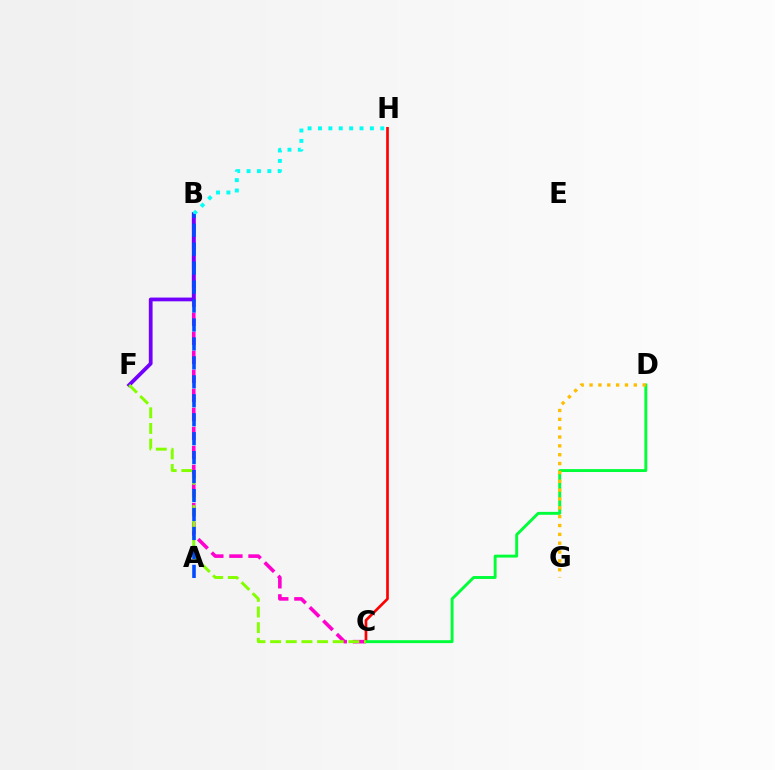{('B', 'C'): [{'color': '#ff00cf', 'line_style': 'dashed', 'thickness': 2.59}], ('B', 'F'): [{'color': '#7200ff', 'line_style': 'solid', 'thickness': 2.71}], ('C', 'H'): [{'color': '#ff0000', 'line_style': 'solid', 'thickness': 1.93}], ('C', 'D'): [{'color': '#00ff39', 'line_style': 'solid', 'thickness': 2.1}], ('B', 'H'): [{'color': '#00fff6', 'line_style': 'dotted', 'thickness': 2.82}], ('C', 'F'): [{'color': '#84ff00', 'line_style': 'dashed', 'thickness': 2.13}], ('D', 'G'): [{'color': '#ffbd00', 'line_style': 'dotted', 'thickness': 2.4}], ('A', 'B'): [{'color': '#004bff', 'line_style': 'dashed', 'thickness': 2.57}]}